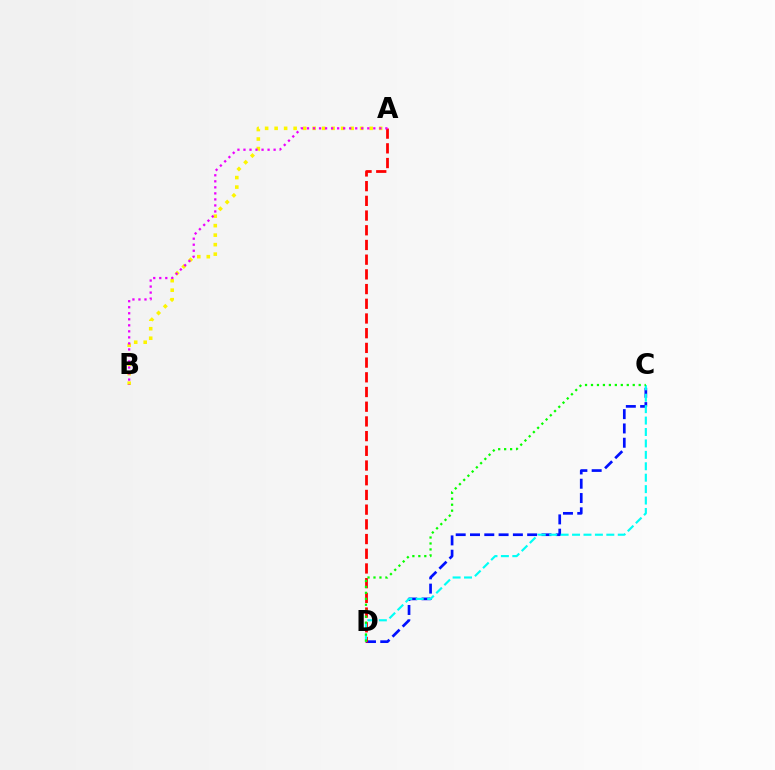{('C', 'D'): [{'color': '#0010ff', 'line_style': 'dashed', 'thickness': 1.94}, {'color': '#00fff6', 'line_style': 'dashed', 'thickness': 1.55}, {'color': '#08ff00', 'line_style': 'dotted', 'thickness': 1.62}], ('A', 'B'): [{'color': '#fcf500', 'line_style': 'dotted', 'thickness': 2.58}, {'color': '#ee00ff', 'line_style': 'dotted', 'thickness': 1.64}], ('A', 'D'): [{'color': '#ff0000', 'line_style': 'dashed', 'thickness': 2.0}]}